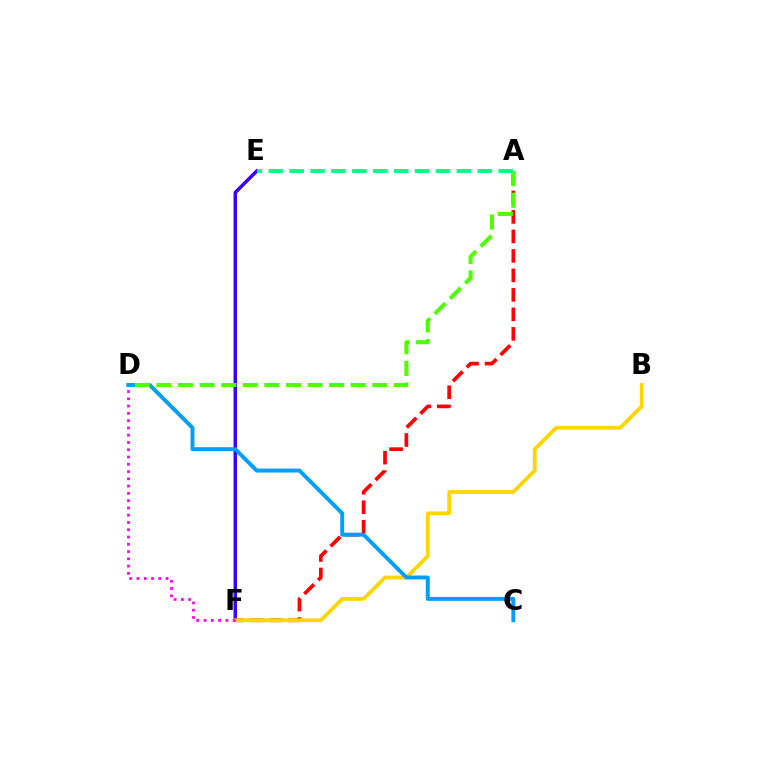{('E', 'F'): [{'color': '#3700ff', 'line_style': 'solid', 'thickness': 2.51}], ('A', 'F'): [{'color': '#ff0000', 'line_style': 'dashed', 'thickness': 2.65}], ('B', 'F'): [{'color': '#ffd500', 'line_style': 'solid', 'thickness': 2.73}], ('C', 'D'): [{'color': '#009eff', 'line_style': 'solid', 'thickness': 2.83}], ('A', 'D'): [{'color': '#4fff00', 'line_style': 'dashed', 'thickness': 2.93}], ('D', 'F'): [{'color': '#ff00ed', 'line_style': 'dotted', 'thickness': 1.98}], ('A', 'E'): [{'color': '#00ff86', 'line_style': 'dashed', 'thickness': 2.84}]}